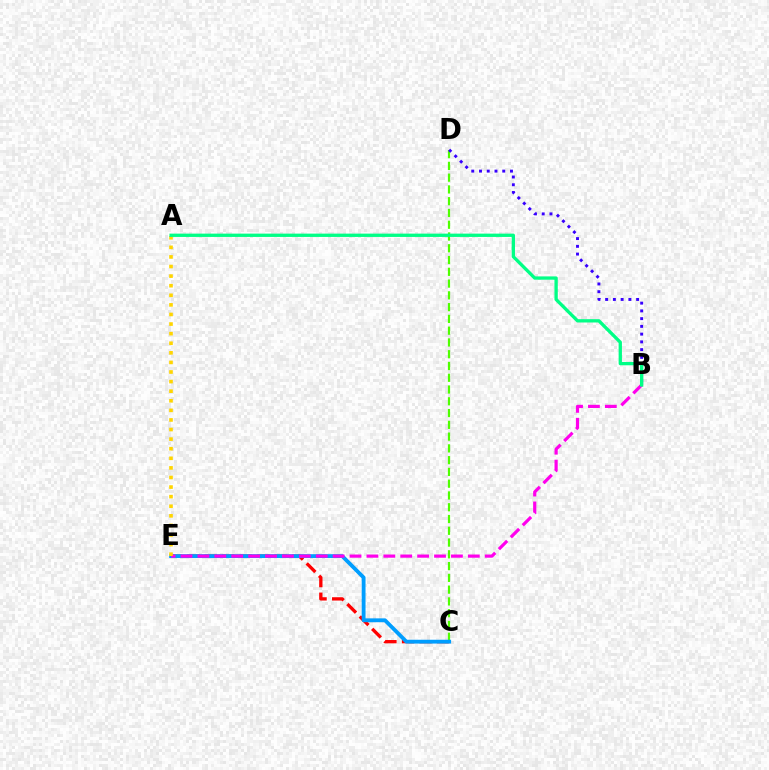{('C', 'D'): [{'color': '#4fff00', 'line_style': 'dashed', 'thickness': 1.6}], ('C', 'E'): [{'color': '#ff0000', 'line_style': 'dashed', 'thickness': 2.38}, {'color': '#009eff', 'line_style': 'solid', 'thickness': 2.76}], ('B', 'E'): [{'color': '#ff00ed', 'line_style': 'dashed', 'thickness': 2.3}], ('A', 'E'): [{'color': '#ffd500', 'line_style': 'dotted', 'thickness': 2.61}], ('B', 'D'): [{'color': '#3700ff', 'line_style': 'dotted', 'thickness': 2.1}], ('A', 'B'): [{'color': '#00ff86', 'line_style': 'solid', 'thickness': 2.39}]}